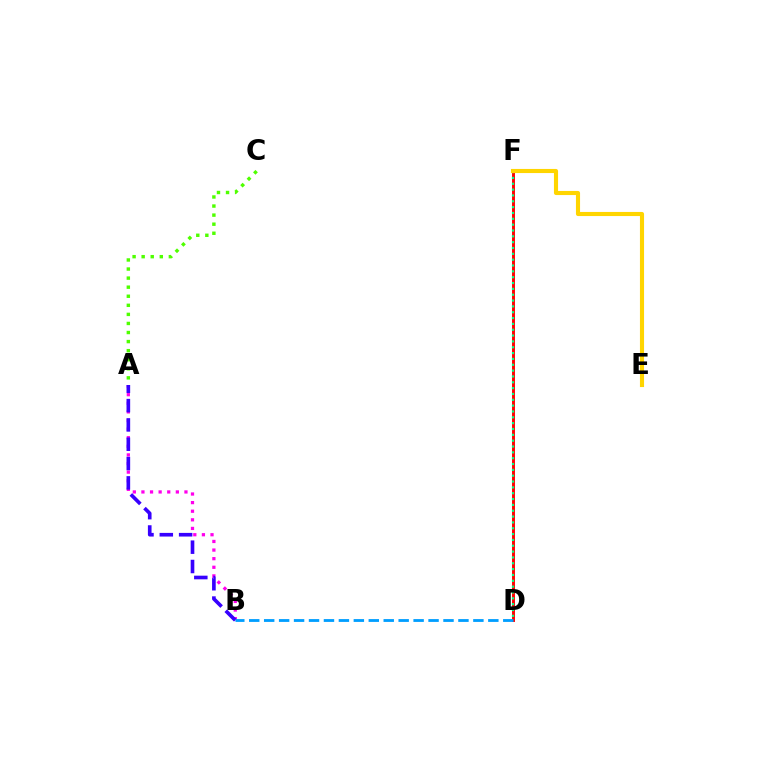{('A', 'C'): [{'color': '#4fff00', 'line_style': 'dotted', 'thickness': 2.46}], ('A', 'B'): [{'color': '#ff00ed', 'line_style': 'dotted', 'thickness': 2.34}, {'color': '#3700ff', 'line_style': 'dashed', 'thickness': 2.62}], ('D', 'F'): [{'color': '#ff0000', 'line_style': 'solid', 'thickness': 2.11}, {'color': '#00ff86', 'line_style': 'dotted', 'thickness': 1.59}], ('E', 'F'): [{'color': '#ffd500', 'line_style': 'solid', 'thickness': 2.96}], ('B', 'D'): [{'color': '#009eff', 'line_style': 'dashed', 'thickness': 2.03}]}